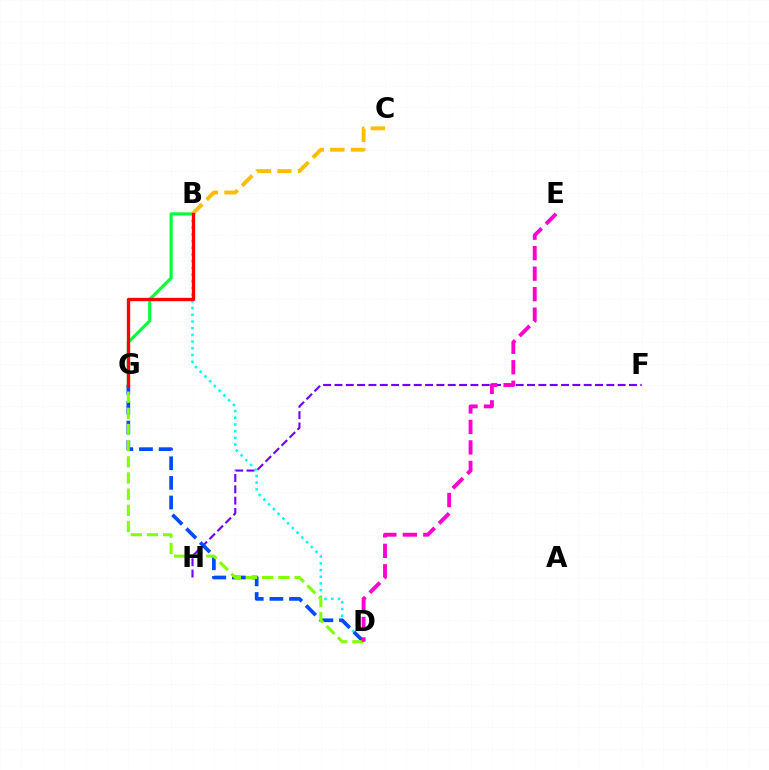{('B', 'G'): [{'color': '#00ff39', 'line_style': 'solid', 'thickness': 2.24}, {'color': '#ff0000', 'line_style': 'solid', 'thickness': 2.4}], ('B', 'C'): [{'color': '#ffbd00', 'line_style': 'dashed', 'thickness': 2.8}], ('B', 'D'): [{'color': '#00fff6', 'line_style': 'dotted', 'thickness': 1.82}], ('F', 'H'): [{'color': '#7200ff', 'line_style': 'dashed', 'thickness': 1.54}], ('D', 'G'): [{'color': '#004bff', 'line_style': 'dashed', 'thickness': 2.67}, {'color': '#84ff00', 'line_style': 'dashed', 'thickness': 2.2}], ('D', 'E'): [{'color': '#ff00cf', 'line_style': 'dashed', 'thickness': 2.78}]}